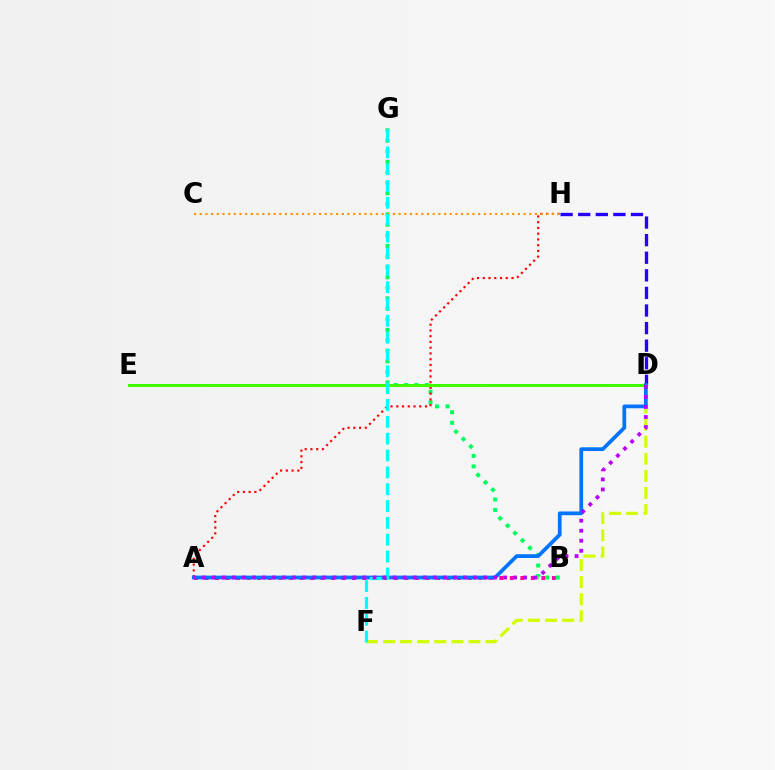{('D', 'H'): [{'color': '#2500ff', 'line_style': 'dashed', 'thickness': 2.39}], ('A', 'B'): [{'color': '#ff00ac', 'line_style': 'dotted', 'thickness': 2.86}], ('B', 'G'): [{'color': '#00ff5c', 'line_style': 'dotted', 'thickness': 2.85}], ('A', 'H'): [{'color': '#ff0000', 'line_style': 'dotted', 'thickness': 1.56}], ('D', 'E'): [{'color': '#3dff00', 'line_style': 'solid', 'thickness': 2.16}], ('D', 'F'): [{'color': '#d1ff00', 'line_style': 'dashed', 'thickness': 2.32}], ('A', 'D'): [{'color': '#0074ff', 'line_style': 'solid', 'thickness': 2.69}, {'color': '#b900ff', 'line_style': 'dotted', 'thickness': 2.73}], ('C', 'H'): [{'color': '#ff9400', 'line_style': 'dotted', 'thickness': 1.54}], ('F', 'G'): [{'color': '#00fff6', 'line_style': 'dashed', 'thickness': 2.29}]}